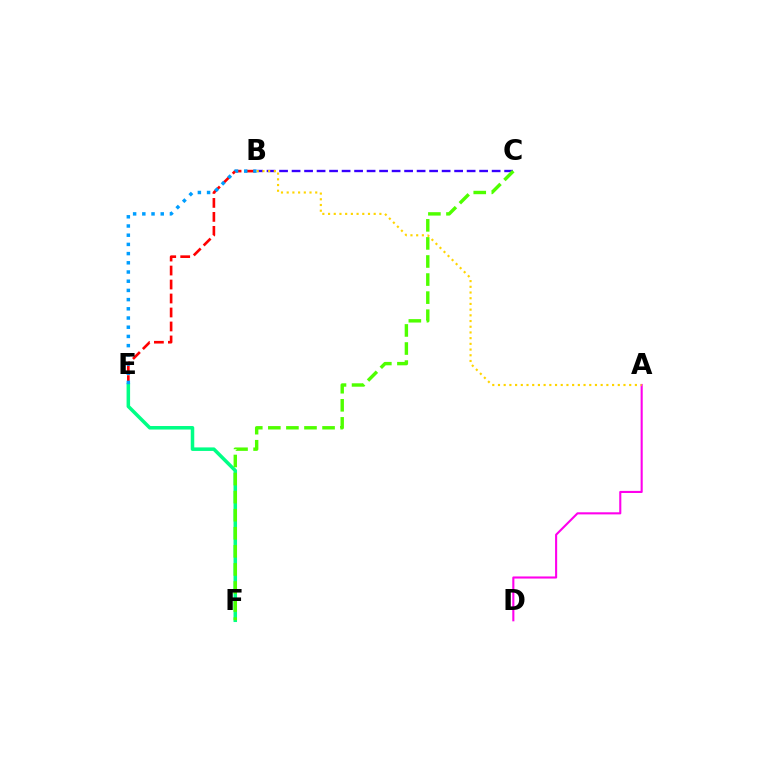{('B', 'E'): [{'color': '#ff0000', 'line_style': 'dashed', 'thickness': 1.9}, {'color': '#009eff', 'line_style': 'dotted', 'thickness': 2.5}], ('B', 'C'): [{'color': '#3700ff', 'line_style': 'dashed', 'thickness': 1.7}], ('E', 'F'): [{'color': '#00ff86', 'line_style': 'solid', 'thickness': 2.54}], ('A', 'D'): [{'color': '#ff00ed', 'line_style': 'solid', 'thickness': 1.51}], ('C', 'F'): [{'color': '#4fff00', 'line_style': 'dashed', 'thickness': 2.45}], ('A', 'B'): [{'color': '#ffd500', 'line_style': 'dotted', 'thickness': 1.55}]}